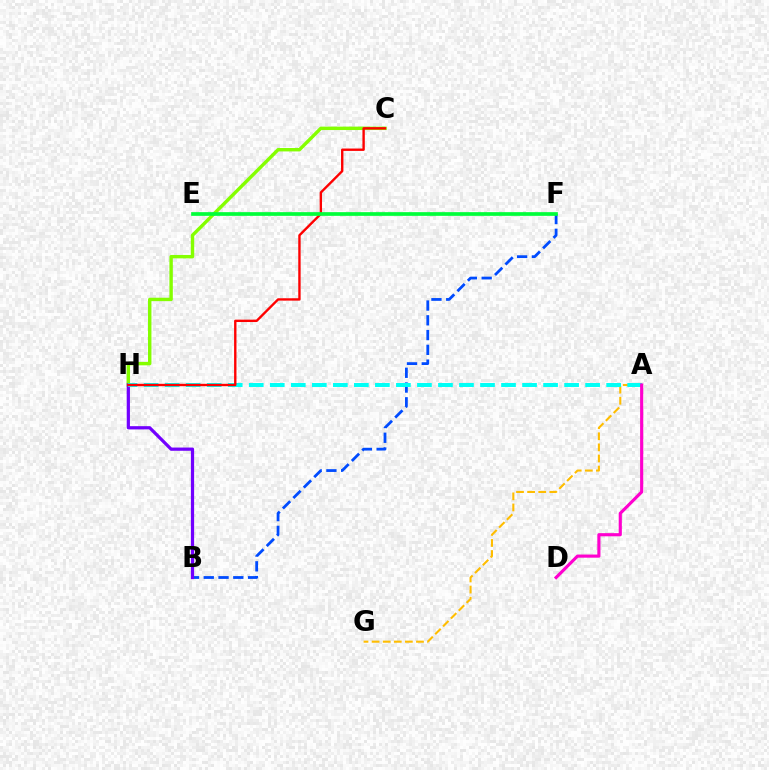{('C', 'H'): [{'color': '#84ff00', 'line_style': 'solid', 'thickness': 2.46}, {'color': '#ff0000', 'line_style': 'solid', 'thickness': 1.71}], ('B', 'F'): [{'color': '#004bff', 'line_style': 'dashed', 'thickness': 2.01}], ('B', 'H'): [{'color': '#7200ff', 'line_style': 'solid', 'thickness': 2.32}], ('A', 'G'): [{'color': '#ffbd00', 'line_style': 'dashed', 'thickness': 1.51}], ('A', 'H'): [{'color': '#00fff6', 'line_style': 'dashed', 'thickness': 2.86}], ('E', 'F'): [{'color': '#00ff39', 'line_style': 'solid', 'thickness': 2.66}], ('A', 'D'): [{'color': '#ff00cf', 'line_style': 'solid', 'thickness': 2.26}]}